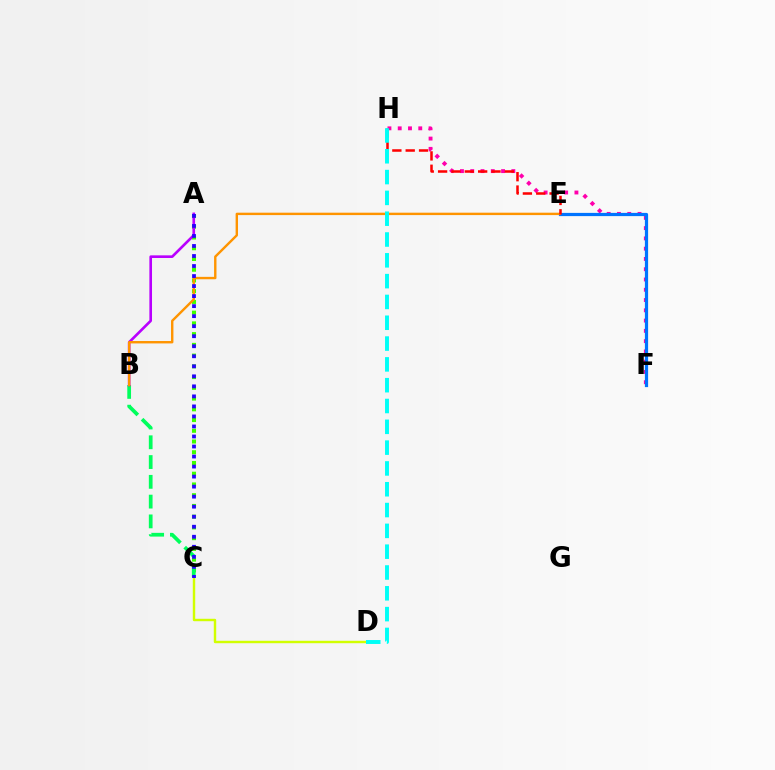{('A', 'C'): [{'color': '#3dff00', 'line_style': 'dotted', 'thickness': 2.92}, {'color': '#2500ff', 'line_style': 'dotted', 'thickness': 2.72}], ('C', 'D'): [{'color': '#d1ff00', 'line_style': 'solid', 'thickness': 1.74}], ('B', 'C'): [{'color': '#00ff5c', 'line_style': 'dashed', 'thickness': 2.69}], ('F', 'H'): [{'color': '#ff00ac', 'line_style': 'dotted', 'thickness': 2.79}], ('A', 'B'): [{'color': '#b900ff', 'line_style': 'solid', 'thickness': 1.9}], ('E', 'F'): [{'color': '#0074ff', 'line_style': 'solid', 'thickness': 2.32}], ('B', 'E'): [{'color': '#ff9400', 'line_style': 'solid', 'thickness': 1.73}], ('E', 'H'): [{'color': '#ff0000', 'line_style': 'dashed', 'thickness': 1.81}], ('D', 'H'): [{'color': '#00fff6', 'line_style': 'dashed', 'thickness': 2.83}]}